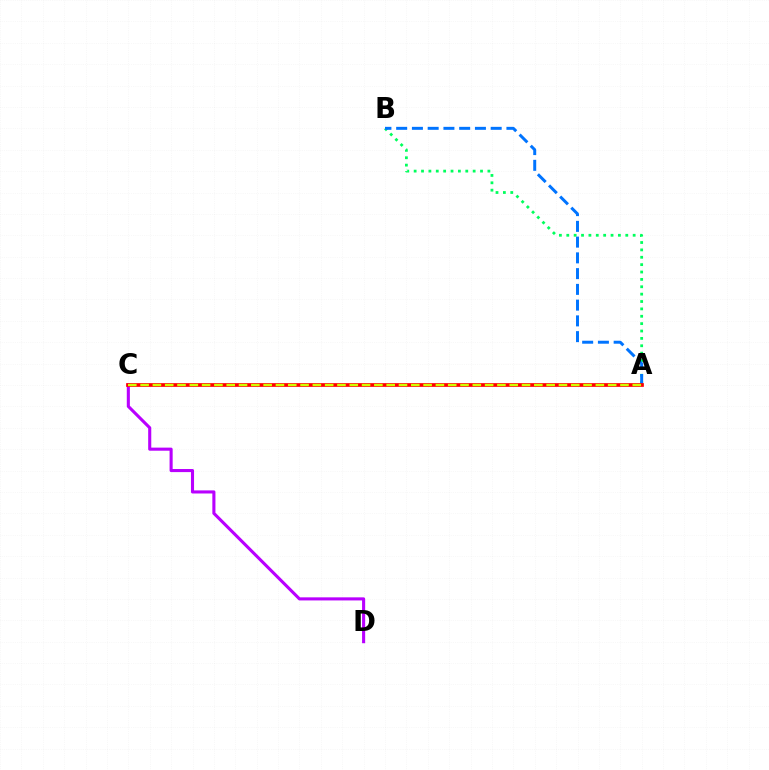{('A', 'B'): [{'color': '#00ff5c', 'line_style': 'dotted', 'thickness': 2.0}, {'color': '#0074ff', 'line_style': 'dashed', 'thickness': 2.14}], ('C', 'D'): [{'color': '#b900ff', 'line_style': 'solid', 'thickness': 2.22}], ('A', 'C'): [{'color': '#ff0000', 'line_style': 'solid', 'thickness': 2.67}, {'color': '#d1ff00', 'line_style': 'dashed', 'thickness': 1.67}]}